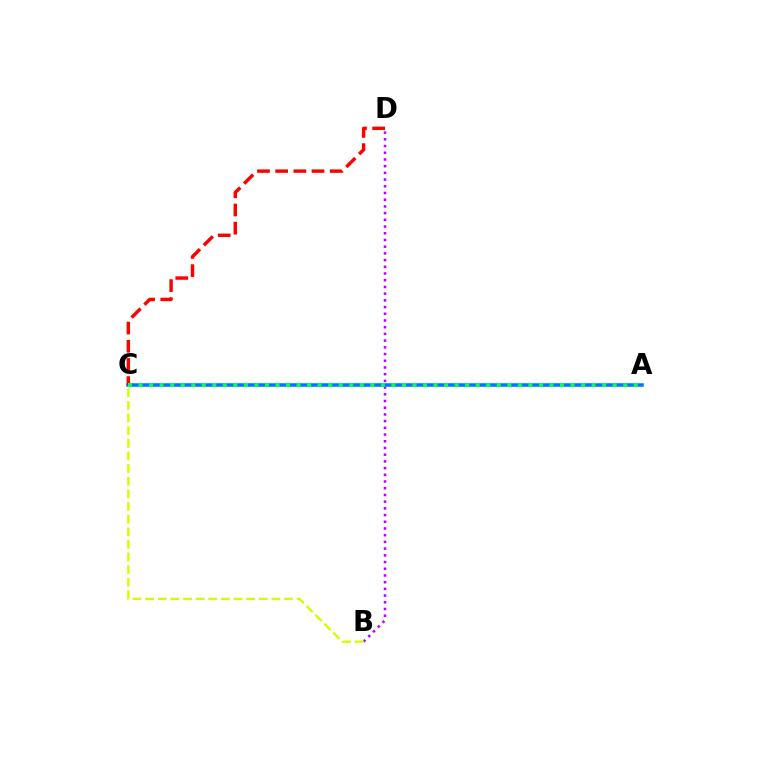{('B', 'D'): [{'color': '#b900ff', 'line_style': 'dotted', 'thickness': 1.82}], ('A', 'C'): [{'color': '#0074ff', 'line_style': 'solid', 'thickness': 2.54}, {'color': '#00ff5c', 'line_style': 'dotted', 'thickness': 2.86}], ('C', 'D'): [{'color': '#ff0000', 'line_style': 'dashed', 'thickness': 2.47}], ('B', 'C'): [{'color': '#d1ff00', 'line_style': 'dashed', 'thickness': 1.72}]}